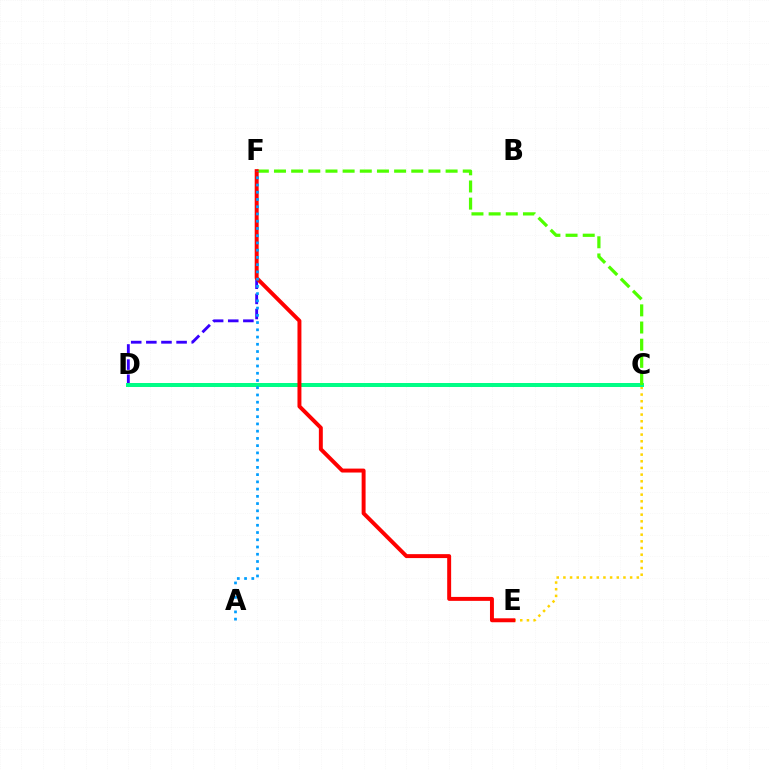{('D', 'F'): [{'color': '#3700ff', 'line_style': 'dashed', 'thickness': 2.05}], ('C', 'E'): [{'color': '#ffd500', 'line_style': 'dotted', 'thickness': 1.81}], ('C', 'D'): [{'color': '#ff00ed', 'line_style': 'dashed', 'thickness': 2.71}, {'color': '#00ff86', 'line_style': 'solid', 'thickness': 2.86}], ('C', 'F'): [{'color': '#4fff00', 'line_style': 'dashed', 'thickness': 2.33}], ('E', 'F'): [{'color': '#ff0000', 'line_style': 'solid', 'thickness': 2.84}], ('A', 'F'): [{'color': '#009eff', 'line_style': 'dotted', 'thickness': 1.97}]}